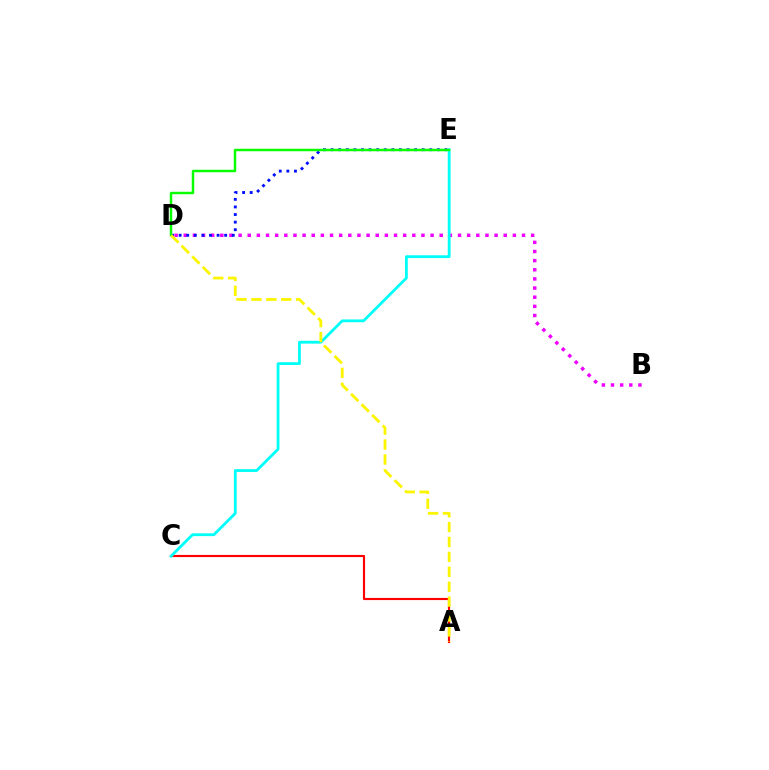{('B', 'D'): [{'color': '#ee00ff', 'line_style': 'dotted', 'thickness': 2.48}], ('A', 'C'): [{'color': '#ff0000', 'line_style': 'solid', 'thickness': 1.54}], ('D', 'E'): [{'color': '#0010ff', 'line_style': 'dotted', 'thickness': 2.06}, {'color': '#08ff00', 'line_style': 'solid', 'thickness': 1.77}], ('C', 'E'): [{'color': '#00fff6', 'line_style': 'solid', 'thickness': 2.01}], ('A', 'D'): [{'color': '#fcf500', 'line_style': 'dashed', 'thickness': 2.02}]}